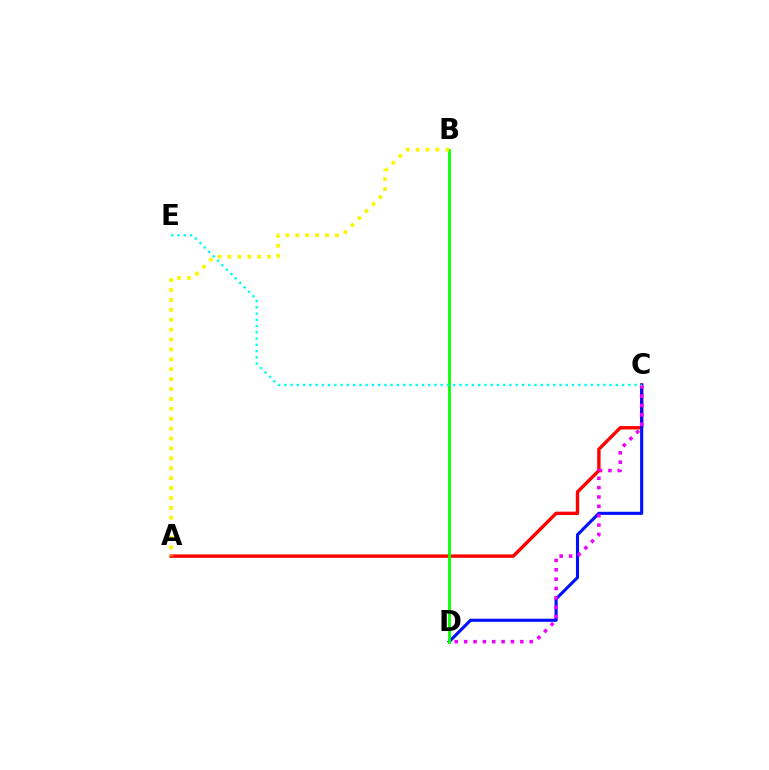{('A', 'C'): [{'color': '#ff0000', 'line_style': 'solid', 'thickness': 2.43}], ('C', 'D'): [{'color': '#0010ff', 'line_style': 'solid', 'thickness': 2.23}, {'color': '#ee00ff', 'line_style': 'dotted', 'thickness': 2.54}], ('B', 'D'): [{'color': '#08ff00', 'line_style': 'solid', 'thickness': 2.0}], ('A', 'B'): [{'color': '#fcf500', 'line_style': 'dotted', 'thickness': 2.69}], ('C', 'E'): [{'color': '#00fff6', 'line_style': 'dotted', 'thickness': 1.7}]}